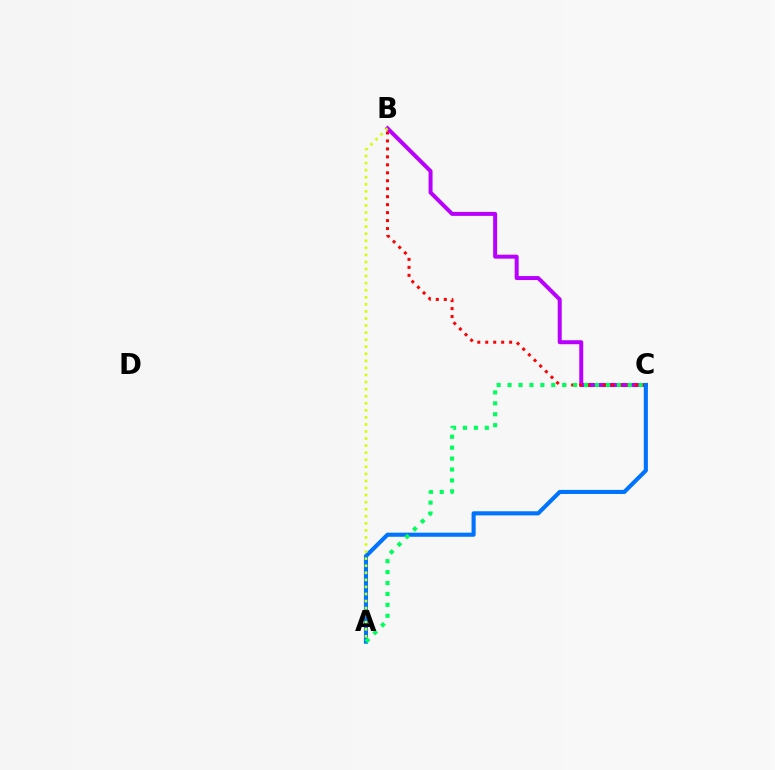{('B', 'C'): [{'color': '#b900ff', 'line_style': 'solid', 'thickness': 2.86}, {'color': '#ff0000', 'line_style': 'dotted', 'thickness': 2.16}], ('A', 'C'): [{'color': '#0074ff', 'line_style': 'solid', 'thickness': 2.95}, {'color': '#00ff5c', 'line_style': 'dotted', 'thickness': 2.97}], ('A', 'B'): [{'color': '#d1ff00', 'line_style': 'dotted', 'thickness': 1.92}]}